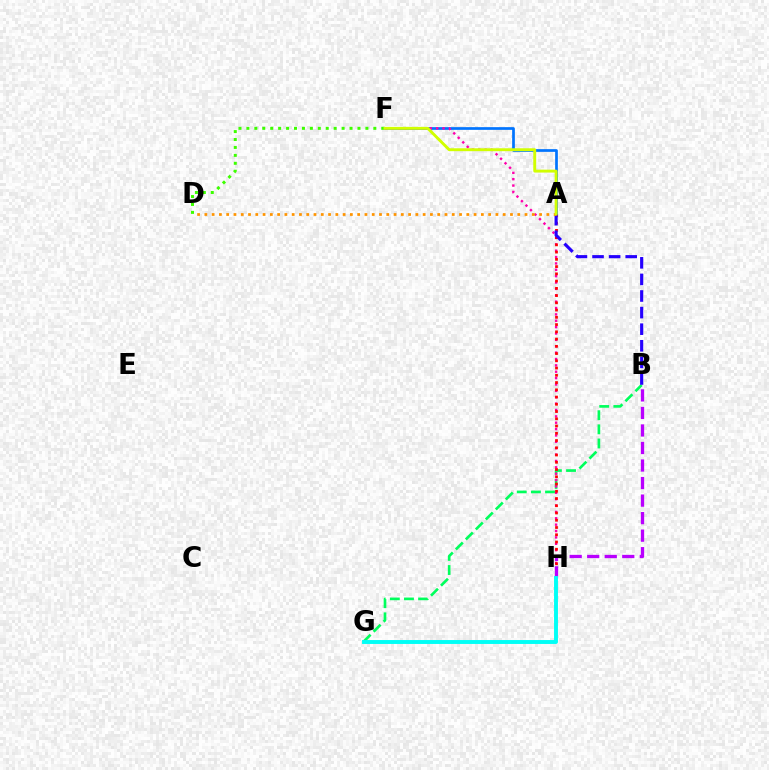{('D', 'F'): [{'color': '#3dff00', 'line_style': 'dotted', 'thickness': 2.16}], ('A', 'F'): [{'color': '#0074ff', 'line_style': 'solid', 'thickness': 1.95}, {'color': '#d1ff00', 'line_style': 'solid', 'thickness': 2.09}], ('B', 'G'): [{'color': '#00ff5c', 'line_style': 'dashed', 'thickness': 1.92}], ('F', 'H'): [{'color': '#ff00ac', 'line_style': 'dotted', 'thickness': 1.73}], ('A', 'H'): [{'color': '#ff0000', 'line_style': 'dotted', 'thickness': 1.97}], ('A', 'B'): [{'color': '#2500ff', 'line_style': 'dashed', 'thickness': 2.25}], ('A', 'D'): [{'color': '#ff9400', 'line_style': 'dotted', 'thickness': 1.98}], ('B', 'H'): [{'color': '#b900ff', 'line_style': 'dashed', 'thickness': 2.38}], ('G', 'H'): [{'color': '#00fff6', 'line_style': 'solid', 'thickness': 2.81}]}